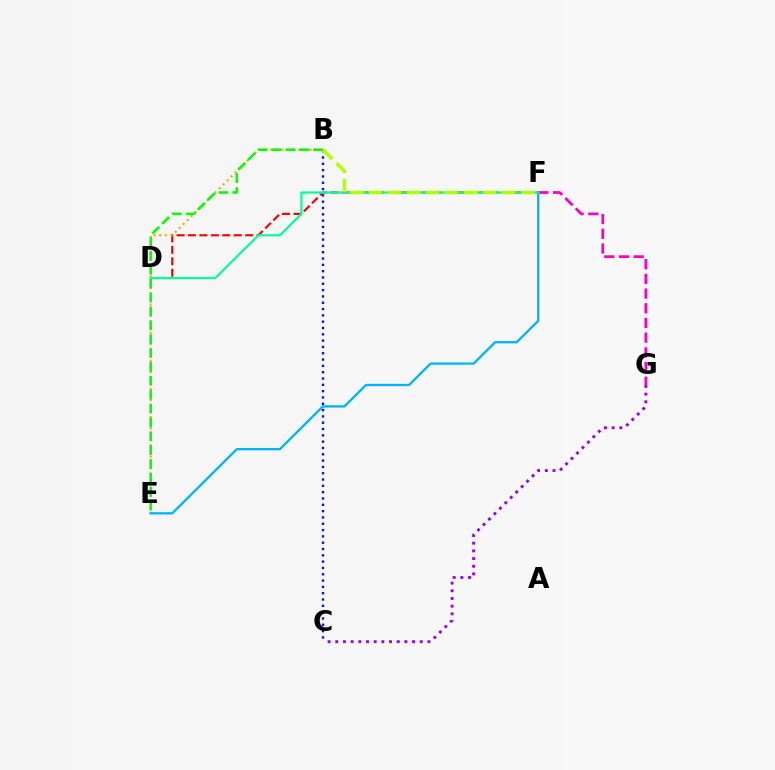{('F', 'G'): [{'color': '#ff00bd', 'line_style': 'dashed', 'thickness': 2.0}], ('D', 'F'): [{'color': '#ff0000', 'line_style': 'dashed', 'thickness': 1.55}, {'color': '#00ff9d', 'line_style': 'solid', 'thickness': 1.58}], ('B', 'C'): [{'color': '#0010ff', 'line_style': 'dotted', 'thickness': 1.72}], ('B', 'E'): [{'color': '#ffa500', 'line_style': 'dotted', 'thickness': 1.53}, {'color': '#08ff00', 'line_style': 'dashed', 'thickness': 1.88}], ('C', 'G'): [{'color': '#9b00ff', 'line_style': 'dotted', 'thickness': 2.09}], ('E', 'F'): [{'color': '#00b5ff', 'line_style': 'solid', 'thickness': 1.67}], ('B', 'F'): [{'color': '#b3ff00', 'line_style': 'dashed', 'thickness': 2.58}]}